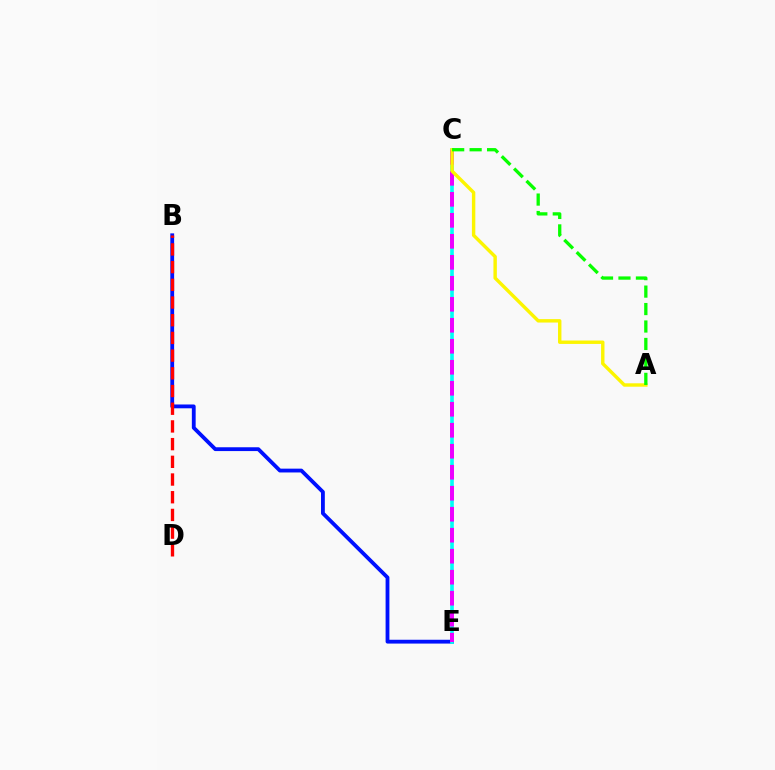{('B', 'E'): [{'color': '#0010ff', 'line_style': 'solid', 'thickness': 2.75}], ('C', 'E'): [{'color': '#00fff6', 'line_style': 'solid', 'thickness': 2.61}, {'color': '#ee00ff', 'line_style': 'dashed', 'thickness': 2.85}], ('B', 'D'): [{'color': '#ff0000', 'line_style': 'dashed', 'thickness': 2.4}], ('A', 'C'): [{'color': '#fcf500', 'line_style': 'solid', 'thickness': 2.46}, {'color': '#08ff00', 'line_style': 'dashed', 'thickness': 2.37}]}